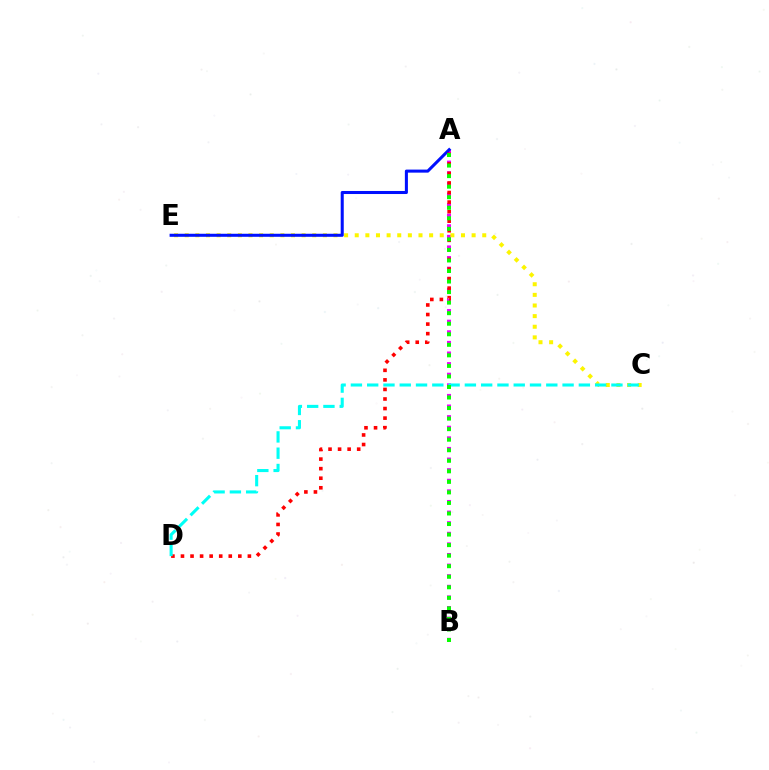{('A', 'B'): [{'color': '#ee00ff', 'line_style': 'dotted', 'thickness': 2.88}, {'color': '#08ff00', 'line_style': 'dotted', 'thickness': 2.86}], ('C', 'E'): [{'color': '#fcf500', 'line_style': 'dotted', 'thickness': 2.89}], ('A', 'E'): [{'color': '#0010ff', 'line_style': 'solid', 'thickness': 2.19}], ('A', 'D'): [{'color': '#ff0000', 'line_style': 'dotted', 'thickness': 2.6}], ('C', 'D'): [{'color': '#00fff6', 'line_style': 'dashed', 'thickness': 2.21}]}